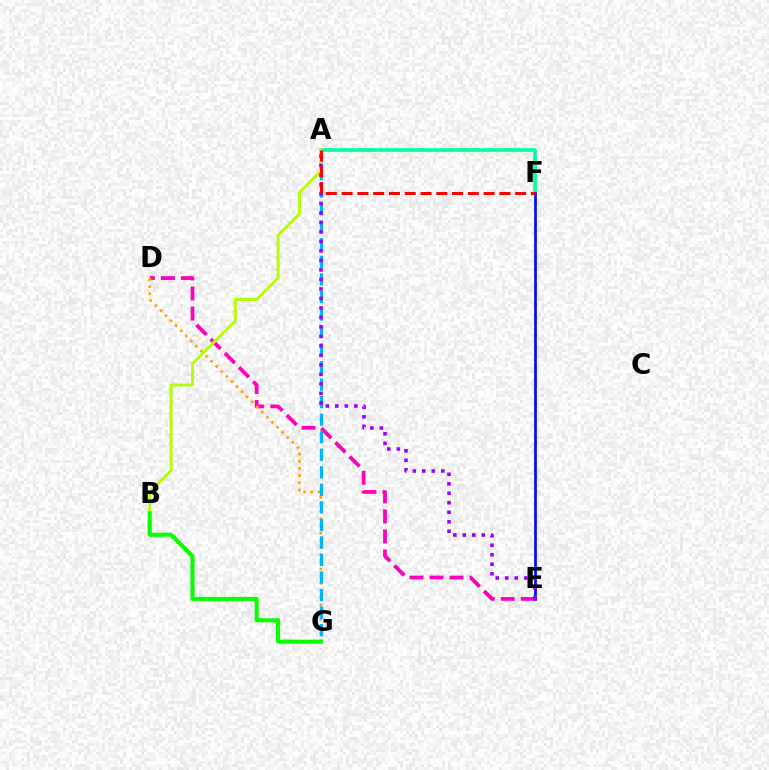{('D', 'E'): [{'color': '#ff00bd', 'line_style': 'dashed', 'thickness': 2.72}], ('A', 'F'): [{'color': '#00ff9d', 'line_style': 'solid', 'thickness': 2.64}, {'color': '#ff0000', 'line_style': 'dashed', 'thickness': 2.14}], ('D', 'G'): [{'color': '#ffa500', 'line_style': 'dotted', 'thickness': 1.95}], ('E', 'F'): [{'color': '#0010ff', 'line_style': 'solid', 'thickness': 1.98}], ('A', 'G'): [{'color': '#00b5ff', 'line_style': 'dashed', 'thickness': 2.38}], ('A', 'B'): [{'color': '#b3ff00', 'line_style': 'solid', 'thickness': 2.08}], ('A', 'E'): [{'color': '#9b00ff', 'line_style': 'dotted', 'thickness': 2.58}], ('B', 'G'): [{'color': '#08ff00', 'line_style': 'solid', 'thickness': 2.93}]}